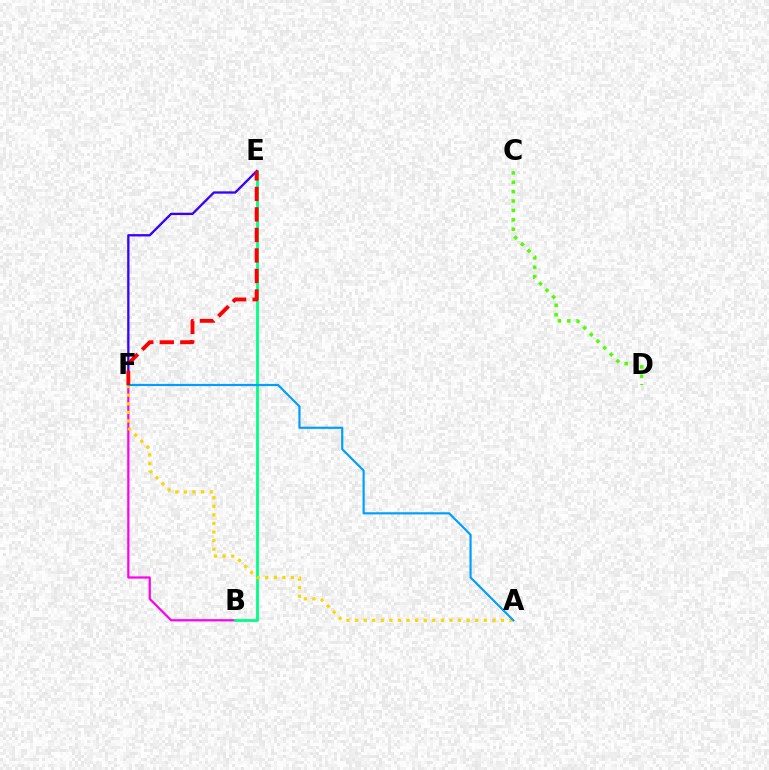{('B', 'F'): [{'color': '#ff00ed', 'line_style': 'solid', 'thickness': 1.6}], ('B', 'E'): [{'color': '#00ff86', 'line_style': 'solid', 'thickness': 2.01}], ('E', 'F'): [{'color': '#3700ff', 'line_style': 'solid', 'thickness': 1.66}, {'color': '#ff0000', 'line_style': 'dashed', 'thickness': 2.79}], ('A', 'F'): [{'color': '#ffd500', 'line_style': 'dotted', 'thickness': 2.33}, {'color': '#009eff', 'line_style': 'solid', 'thickness': 1.57}], ('C', 'D'): [{'color': '#4fff00', 'line_style': 'dotted', 'thickness': 2.55}]}